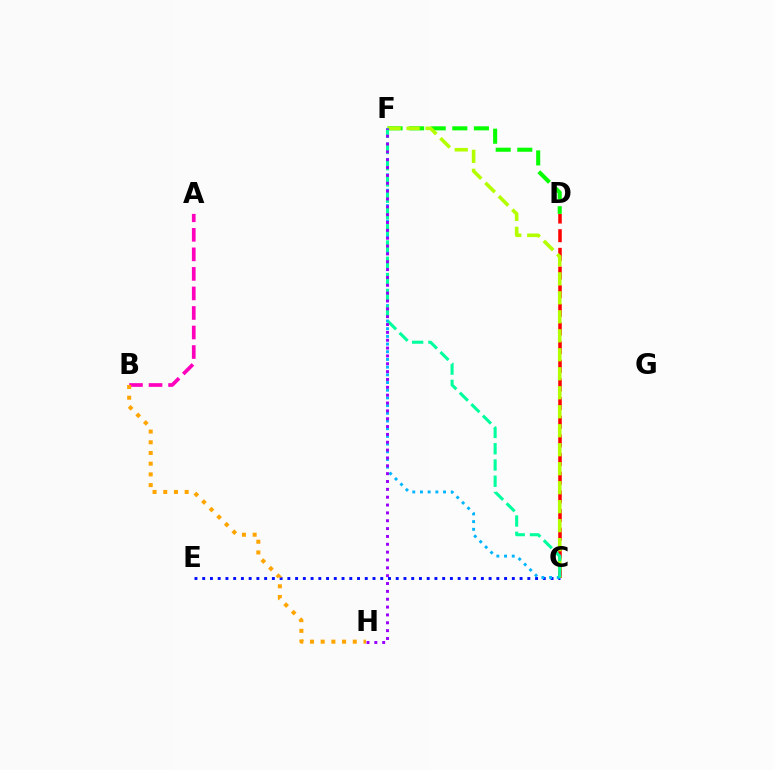{('C', 'E'): [{'color': '#0010ff', 'line_style': 'dotted', 'thickness': 2.1}], ('C', 'D'): [{'color': '#ff0000', 'line_style': 'dashed', 'thickness': 2.53}], ('A', 'B'): [{'color': '#ff00bd', 'line_style': 'dashed', 'thickness': 2.65}], ('B', 'H'): [{'color': '#ffa500', 'line_style': 'dotted', 'thickness': 2.91}], ('D', 'F'): [{'color': '#08ff00', 'line_style': 'dashed', 'thickness': 2.93}], ('C', 'F'): [{'color': '#b3ff00', 'line_style': 'dashed', 'thickness': 2.58}, {'color': '#00b5ff', 'line_style': 'dotted', 'thickness': 2.09}, {'color': '#00ff9d', 'line_style': 'dashed', 'thickness': 2.21}], ('F', 'H'): [{'color': '#9b00ff', 'line_style': 'dotted', 'thickness': 2.13}]}